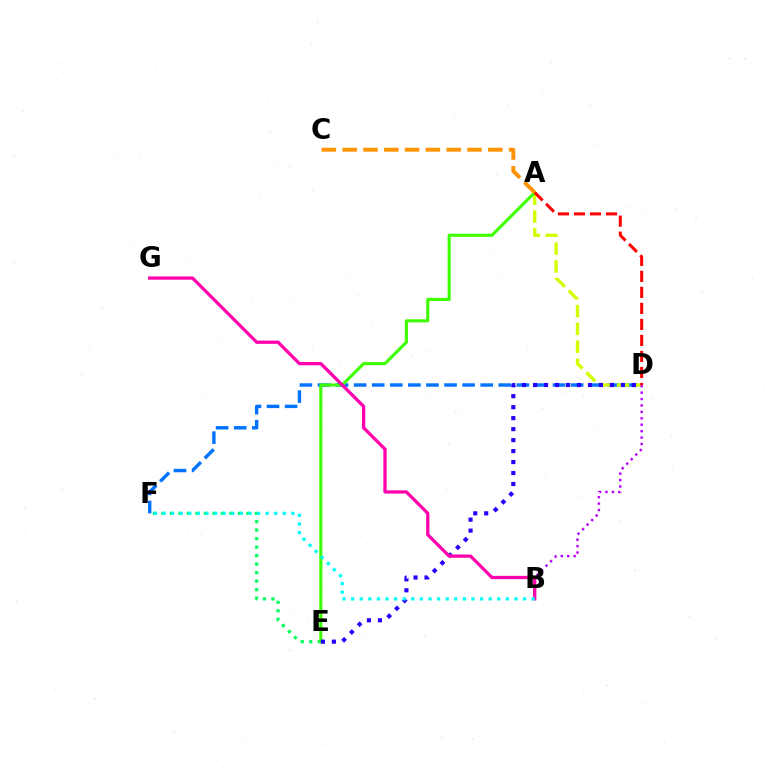{('D', 'F'): [{'color': '#0074ff', 'line_style': 'dashed', 'thickness': 2.46}], ('A', 'D'): [{'color': '#d1ff00', 'line_style': 'dashed', 'thickness': 2.42}, {'color': '#ff0000', 'line_style': 'dashed', 'thickness': 2.18}], ('E', 'F'): [{'color': '#00ff5c', 'line_style': 'dotted', 'thickness': 2.31}], ('B', 'D'): [{'color': '#b900ff', 'line_style': 'dotted', 'thickness': 1.74}], ('A', 'E'): [{'color': '#3dff00', 'line_style': 'solid', 'thickness': 2.23}], ('A', 'C'): [{'color': '#ff9400', 'line_style': 'dashed', 'thickness': 2.83}], ('D', 'E'): [{'color': '#2500ff', 'line_style': 'dotted', 'thickness': 2.98}], ('B', 'G'): [{'color': '#ff00ac', 'line_style': 'solid', 'thickness': 2.36}], ('B', 'F'): [{'color': '#00fff6', 'line_style': 'dotted', 'thickness': 2.33}]}